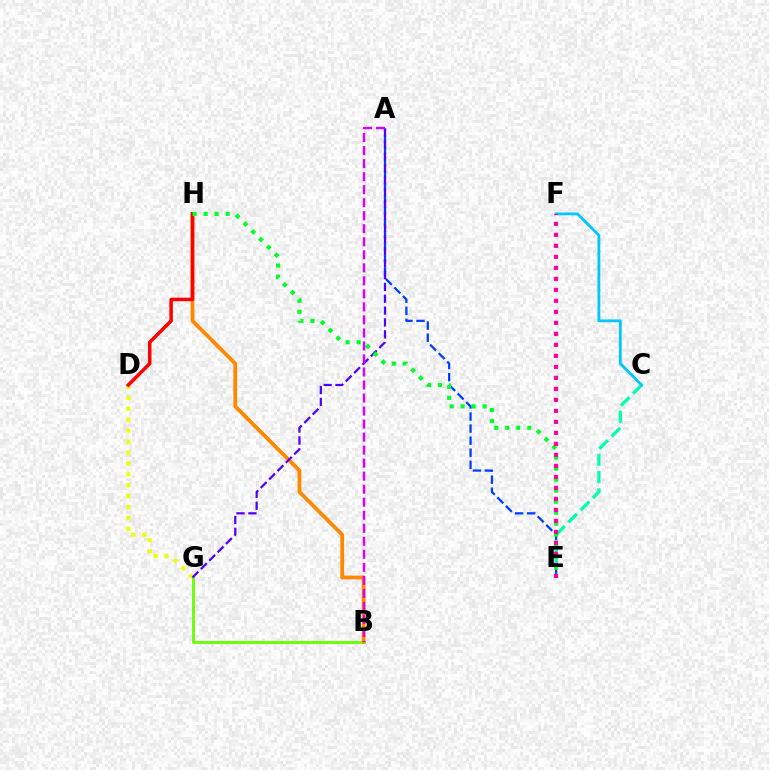{('A', 'E'): [{'color': '#003fff', 'line_style': 'dashed', 'thickness': 1.64}], ('B', 'G'): [{'color': '#66ff00', 'line_style': 'solid', 'thickness': 2.01}], ('D', 'G'): [{'color': '#eeff00', 'line_style': 'dotted', 'thickness': 2.97}], ('B', 'H'): [{'color': '#ff8800', 'line_style': 'solid', 'thickness': 2.73}], ('C', 'E'): [{'color': '#00ffaf', 'line_style': 'dashed', 'thickness': 2.35}], ('A', 'G'): [{'color': '#4f00ff', 'line_style': 'dashed', 'thickness': 1.61}], ('C', 'F'): [{'color': '#00c7ff', 'line_style': 'solid', 'thickness': 2.03}], ('D', 'H'): [{'color': '#ff0000', 'line_style': 'solid', 'thickness': 2.53}], ('E', 'H'): [{'color': '#00ff27', 'line_style': 'dotted', 'thickness': 2.99}], ('E', 'F'): [{'color': '#ff00a0', 'line_style': 'dotted', 'thickness': 2.99}], ('A', 'B'): [{'color': '#d600ff', 'line_style': 'dashed', 'thickness': 1.77}]}